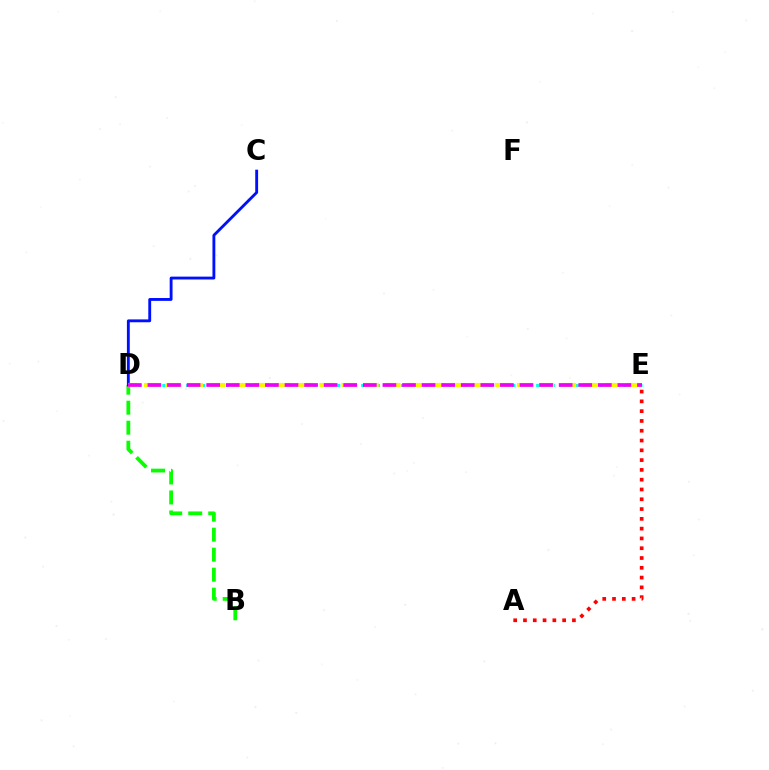{('B', 'D'): [{'color': '#08ff00', 'line_style': 'dashed', 'thickness': 2.72}], ('C', 'D'): [{'color': '#0010ff', 'line_style': 'solid', 'thickness': 2.06}], ('D', 'E'): [{'color': '#00fff6', 'line_style': 'dotted', 'thickness': 2.16}, {'color': '#fcf500', 'line_style': 'dashed', 'thickness': 2.98}, {'color': '#ee00ff', 'line_style': 'dashed', 'thickness': 2.66}], ('A', 'E'): [{'color': '#ff0000', 'line_style': 'dotted', 'thickness': 2.66}]}